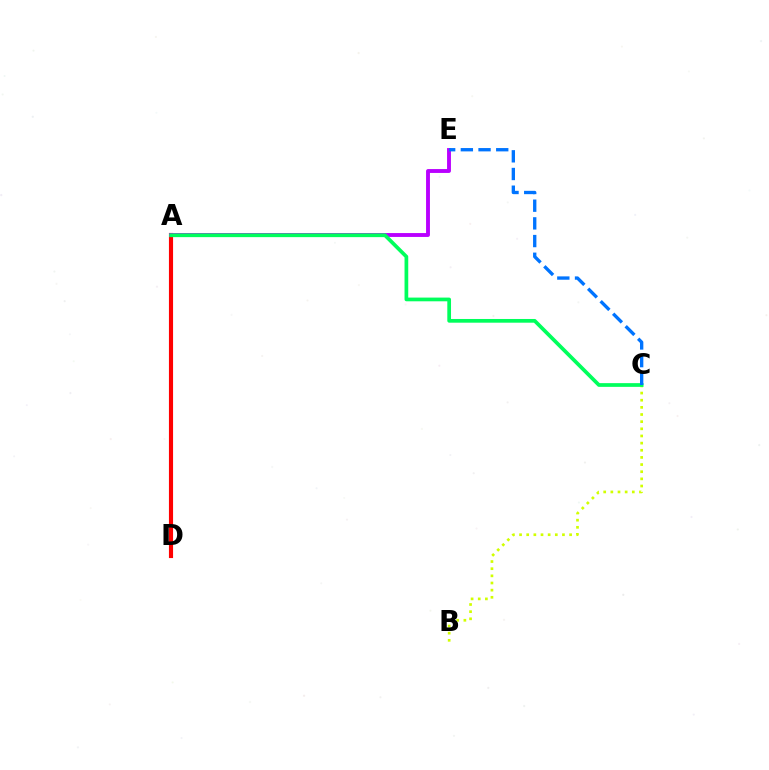{('A', 'D'): [{'color': '#ff0000', 'line_style': 'solid', 'thickness': 2.98}], ('A', 'E'): [{'color': '#b900ff', 'line_style': 'solid', 'thickness': 2.79}], ('B', 'C'): [{'color': '#d1ff00', 'line_style': 'dotted', 'thickness': 1.94}], ('A', 'C'): [{'color': '#00ff5c', 'line_style': 'solid', 'thickness': 2.68}], ('C', 'E'): [{'color': '#0074ff', 'line_style': 'dashed', 'thickness': 2.4}]}